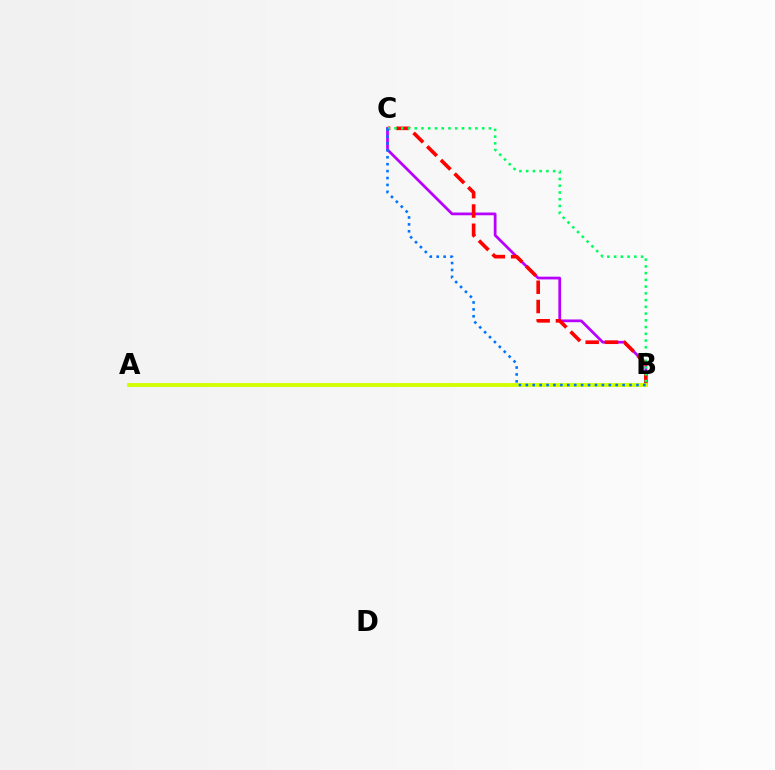{('B', 'C'): [{'color': '#b900ff', 'line_style': 'solid', 'thickness': 1.97}, {'color': '#ff0000', 'line_style': 'dashed', 'thickness': 2.62}, {'color': '#00ff5c', 'line_style': 'dotted', 'thickness': 1.83}, {'color': '#0074ff', 'line_style': 'dotted', 'thickness': 1.88}], ('A', 'B'): [{'color': '#d1ff00', 'line_style': 'solid', 'thickness': 2.79}]}